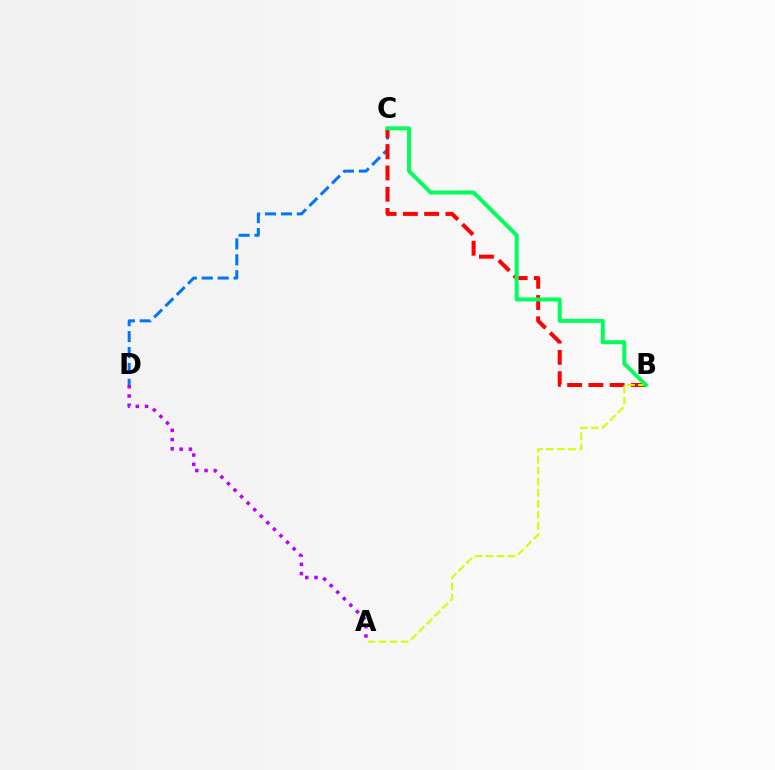{('C', 'D'): [{'color': '#0074ff', 'line_style': 'dashed', 'thickness': 2.16}], ('B', 'C'): [{'color': '#ff0000', 'line_style': 'dashed', 'thickness': 2.89}, {'color': '#00ff5c', 'line_style': 'solid', 'thickness': 2.86}], ('A', 'D'): [{'color': '#b900ff', 'line_style': 'dotted', 'thickness': 2.51}], ('A', 'B'): [{'color': '#d1ff00', 'line_style': 'dashed', 'thickness': 1.5}]}